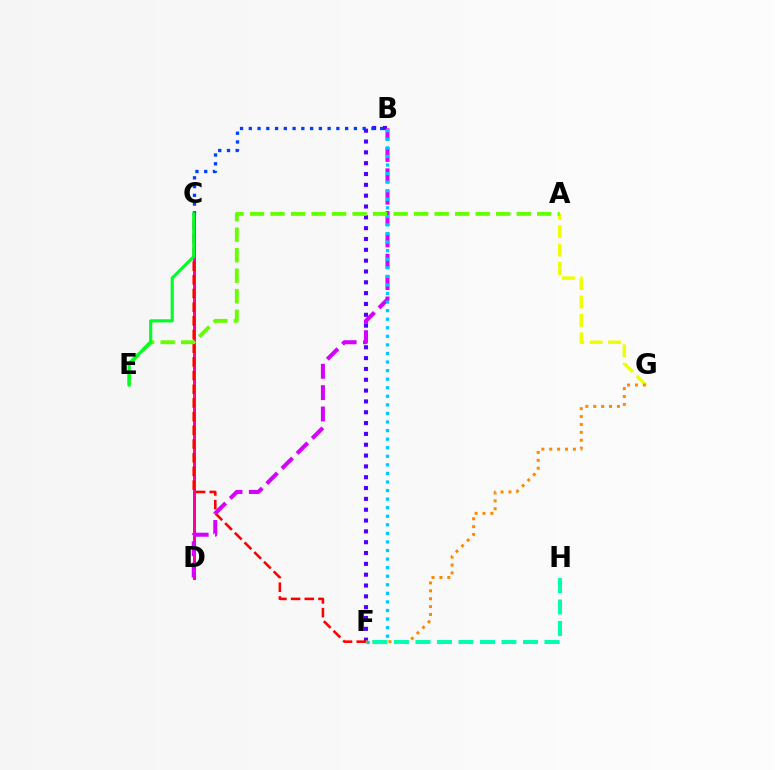{('B', 'F'): [{'color': '#4f00ff', 'line_style': 'dotted', 'thickness': 2.94}, {'color': '#00c7ff', 'line_style': 'dotted', 'thickness': 2.33}], ('C', 'D'): [{'color': '#ff00a0', 'line_style': 'solid', 'thickness': 2.16}], ('B', 'C'): [{'color': '#003fff', 'line_style': 'dotted', 'thickness': 2.38}], ('C', 'F'): [{'color': '#ff0000', 'line_style': 'dashed', 'thickness': 1.86}], ('B', 'D'): [{'color': '#d600ff', 'line_style': 'dashed', 'thickness': 2.9}], ('A', 'G'): [{'color': '#eeff00', 'line_style': 'dashed', 'thickness': 2.5}], ('F', 'G'): [{'color': '#ff8800', 'line_style': 'dotted', 'thickness': 2.14}], ('A', 'E'): [{'color': '#66ff00', 'line_style': 'dashed', 'thickness': 2.79}], ('C', 'E'): [{'color': '#00ff27', 'line_style': 'solid', 'thickness': 2.26}], ('F', 'H'): [{'color': '#00ffaf', 'line_style': 'dashed', 'thickness': 2.92}]}